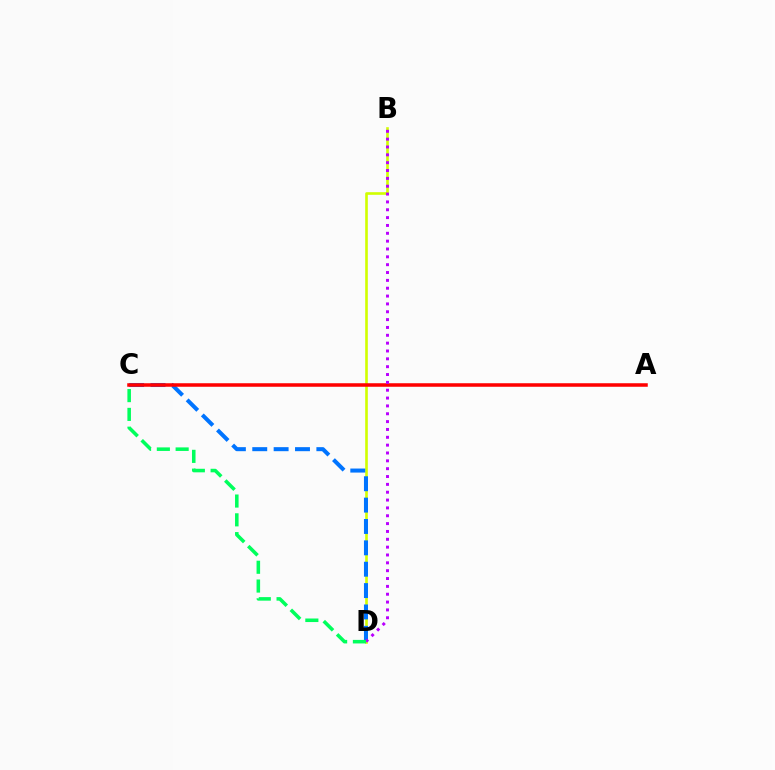{('B', 'D'): [{'color': '#d1ff00', 'line_style': 'solid', 'thickness': 1.89}, {'color': '#b900ff', 'line_style': 'dotted', 'thickness': 2.13}], ('C', 'D'): [{'color': '#0074ff', 'line_style': 'dashed', 'thickness': 2.9}, {'color': '#00ff5c', 'line_style': 'dashed', 'thickness': 2.55}], ('A', 'C'): [{'color': '#ff0000', 'line_style': 'solid', 'thickness': 2.54}]}